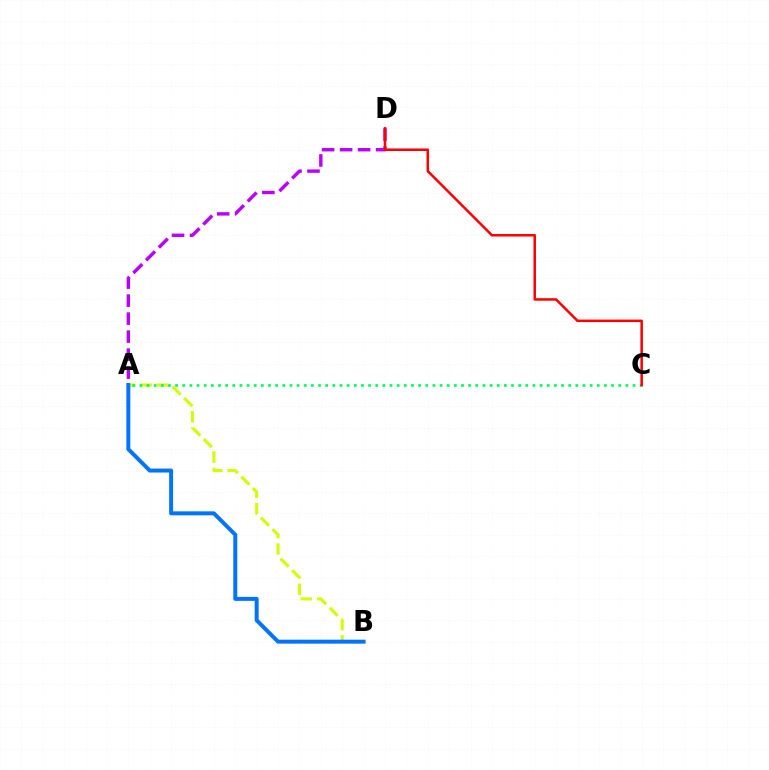{('A', 'B'): [{'color': '#d1ff00', 'line_style': 'dashed', 'thickness': 2.23}, {'color': '#0074ff', 'line_style': 'solid', 'thickness': 2.86}], ('A', 'D'): [{'color': '#b900ff', 'line_style': 'dashed', 'thickness': 2.45}], ('A', 'C'): [{'color': '#00ff5c', 'line_style': 'dotted', 'thickness': 1.94}], ('C', 'D'): [{'color': '#ff0000', 'line_style': 'solid', 'thickness': 1.82}]}